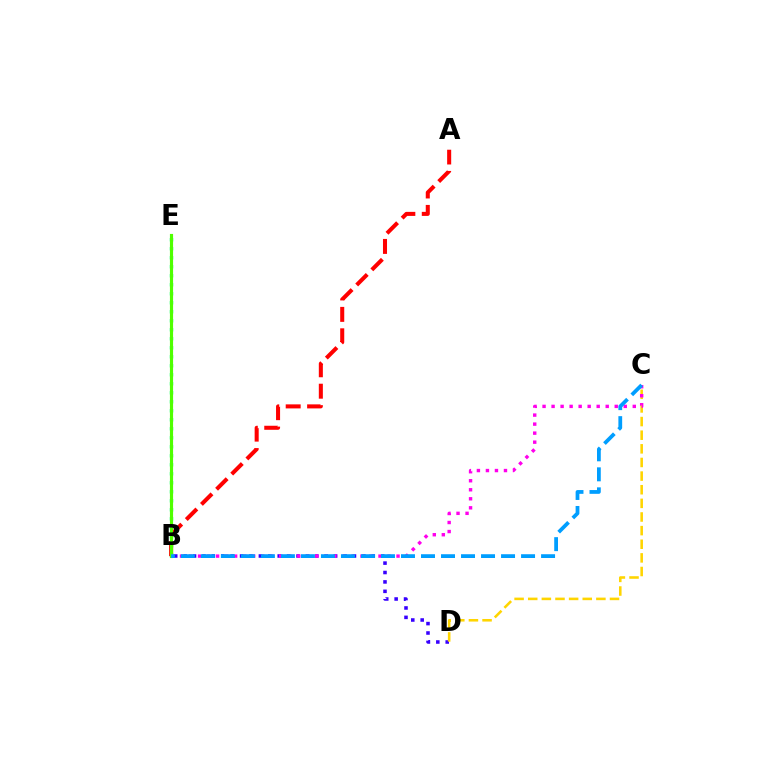{('B', 'E'): [{'color': '#00ff86', 'line_style': 'dotted', 'thickness': 2.45}, {'color': '#4fff00', 'line_style': 'solid', 'thickness': 2.27}], ('B', 'D'): [{'color': '#3700ff', 'line_style': 'dotted', 'thickness': 2.56}], ('C', 'D'): [{'color': '#ffd500', 'line_style': 'dashed', 'thickness': 1.85}], ('A', 'B'): [{'color': '#ff0000', 'line_style': 'dashed', 'thickness': 2.91}], ('B', 'C'): [{'color': '#ff00ed', 'line_style': 'dotted', 'thickness': 2.45}, {'color': '#009eff', 'line_style': 'dashed', 'thickness': 2.72}]}